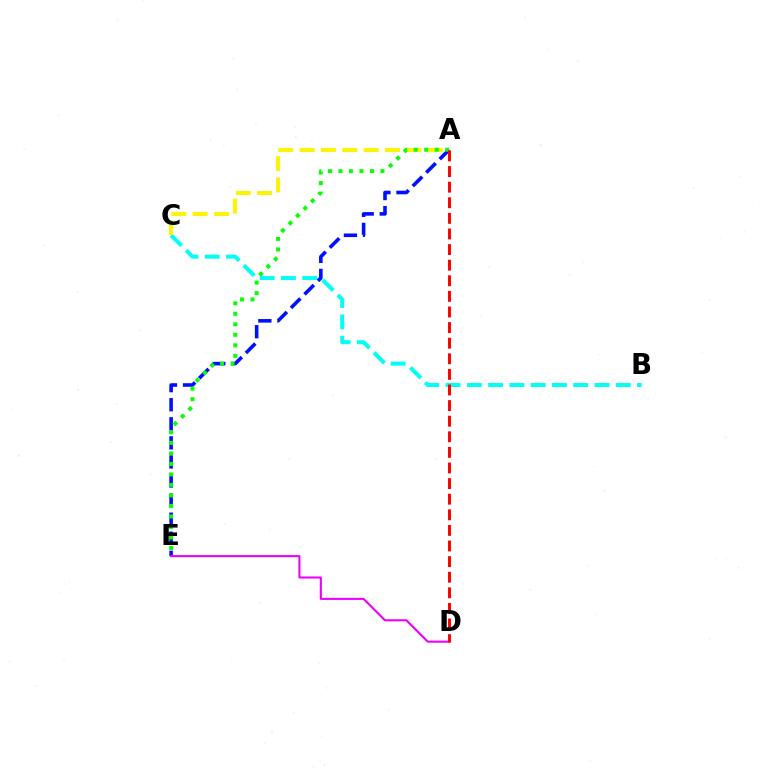{('B', 'C'): [{'color': '#00fff6', 'line_style': 'dashed', 'thickness': 2.89}], ('A', 'E'): [{'color': '#0010ff', 'line_style': 'dashed', 'thickness': 2.59}, {'color': '#08ff00', 'line_style': 'dotted', 'thickness': 2.86}], ('D', 'E'): [{'color': '#ee00ff', 'line_style': 'solid', 'thickness': 1.5}], ('A', 'C'): [{'color': '#fcf500', 'line_style': 'dashed', 'thickness': 2.9}], ('A', 'D'): [{'color': '#ff0000', 'line_style': 'dashed', 'thickness': 2.12}]}